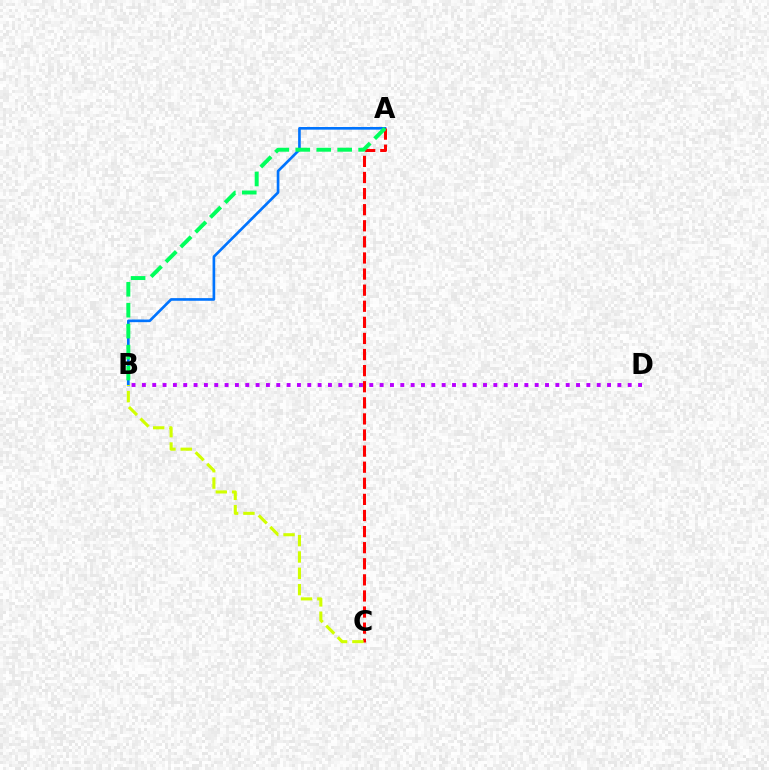{('A', 'B'): [{'color': '#0074ff', 'line_style': 'solid', 'thickness': 1.91}, {'color': '#00ff5c', 'line_style': 'dashed', 'thickness': 2.85}], ('A', 'C'): [{'color': '#ff0000', 'line_style': 'dashed', 'thickness': 2.19}], ('B', 'D'): [{'color': '#b900ff', 'line_style': 'dotted', 'thickness': 2.81}], ('B', 'C'): [{'color': '#d1ff00', 'line_style': 'dashed', 'thickness': 2.22}]}